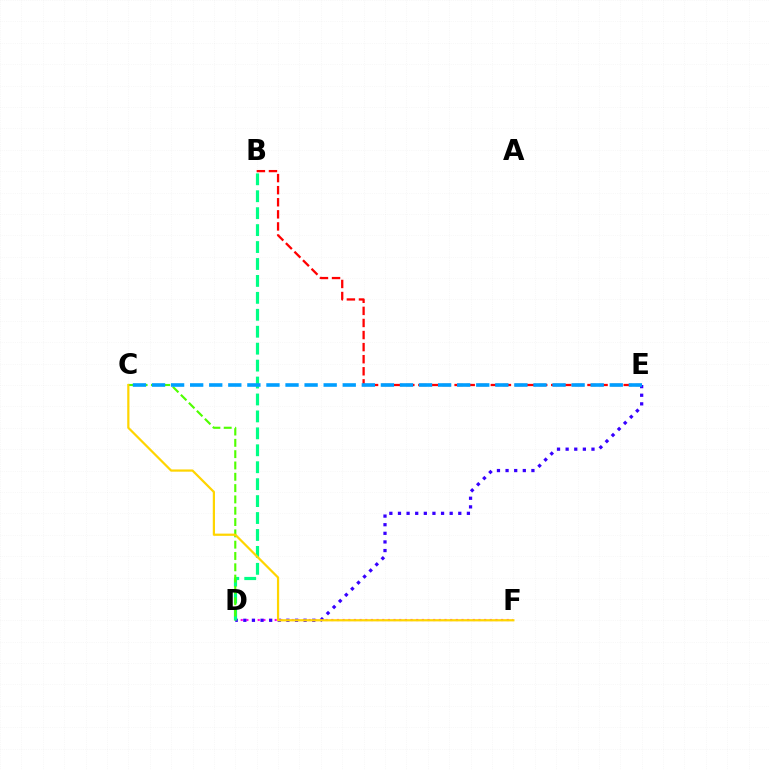{('D', 'F'): [{'color': '#ff00ed', 'line_style': 'dotted', 'thickness': 1.54}], ('D', 'E'): [{'color': '#3700ff', 'line_style': 'dotted', 'thickness': 2.34}], ('B', 'D'): [{'color': '#00ff86', 'line_style': 'dashed', 'thickness': 2.3}], ('C', 'D'): [{'color': '#4fff00', 'line_style': 'dashed', 'thickness': 1.54}], ('B', 'E'): [{'color': '#ff0000', 'line_style': 'dashed', 'thickness': 1.64}], ('C', 'F'): [{'color': '#ffd500', 'line_style': 'solid', 'thickness': 1.6}], ('C', 'E'): [{'color': '#009eff', 'line_style': 'dashed', 'thickness': 2.59}]}